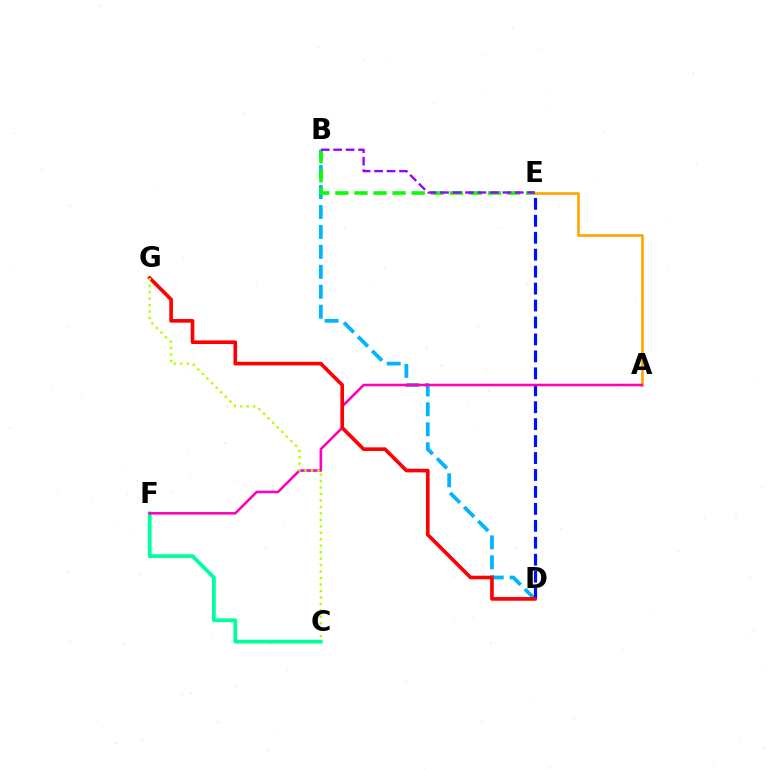{('A', 'E'): [{'color': '#ffa500', 'line_style': 'solid', 'thickness': 1.91}], ('C', 'F'): [{'color': '#00ff9d', 'line_style': 'solid', 'thickness': 2.74}], ('B', 'D'): [{'color': '#00b5ff', 'line_style': 'dashed', 'thickness': 2.71}], ('D', 'E'): [{'color': '#0010ff', 'line_style': 'dashed', 'thickness': 2.3}], ('A', 'F'): [{'color': '#ff00bd', 'line_style': 'solid', 'thickness': 1.85}], ('B', 'E'): [{'color': '#08ff00', 'line_style': 'dashed', 'thickness': 2.59}, {'color': '#9b00ff', 'line_style': 'dashed', 'thickness': 1.69}], ('D', 'G'): [{'color': '#ff0000', 'line_style': 'solid', 'thickness': 2.62}], ('C', 'G'): [{'color': '#b3ff00', 'line_style': 'dotted', 'thickness': 1.76}]}